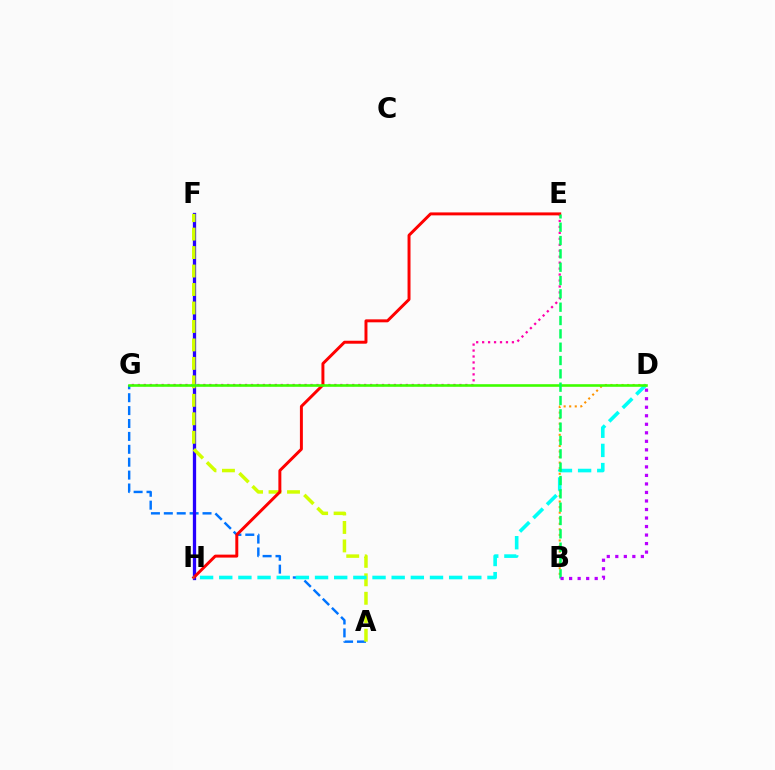{('E', 'G'): [{'color': '#ff00ac', 'line_style': 'dotted', 'thickness': 1.62}], ('A', 'G'): [{'color': '#0074ff', 'line_style': 'dashed', 'thickness': 1.75}], ('B', 'D'): [{'color': '#ff9400', 'line_style': 'dotted', 'thickness': 1.51}, {'color': '#b900ff', 'line_style': 'dotted', 'thickness': 2.32}], ('F', 'H'): [{'color': '#2500ff', 'line_style': 'solid', 'thickness': 2.36}], ('A', 'F'): [{'color': '#d1ff00', 'line_style': 'dashed', 'thickness': 2.51}], ('E', 'H'): [{'color': '#ff0000', 'line_style': 'solid', 'thickness': 2.13}], ('D', 'H'): [{'color': '#00fff6', 'line_style': 'dashed', 'thickness': 2.6}], ('D', 'G'): [{'color': '#3dff00', 'line_style': 'solid', 'thickness': 1.88}], ('B', 'E'): [{'color': '#00ff5c', 'line_style': 'dashed', 'thickness': 1.81}]}